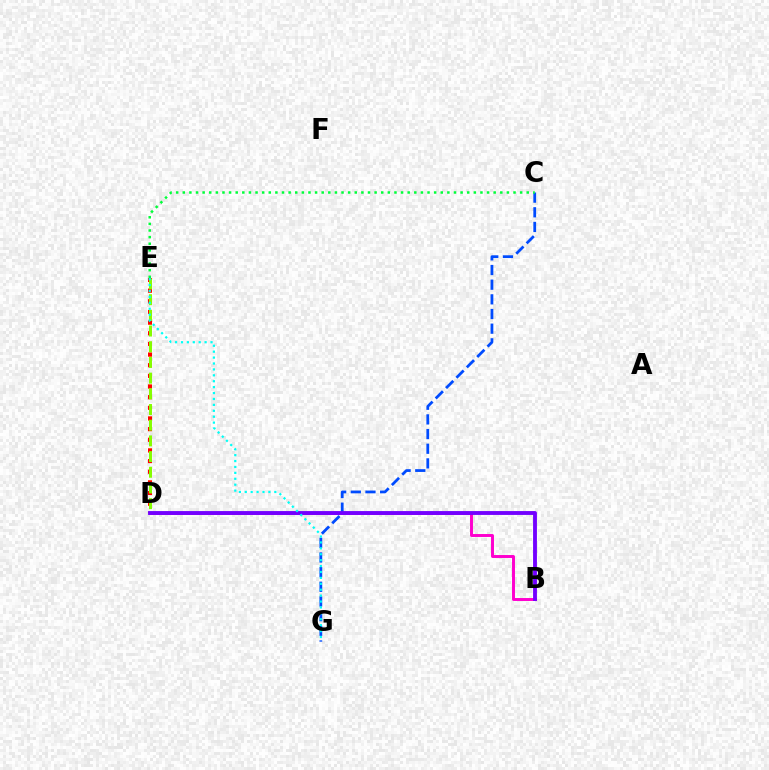{('B', 'D'): [{'color': '#ff00cf', 'line_style': 'solid', 'thickness': 2.12}, {'color': '#7200ff', 'line_style': 'solid', 'thickness': 2.78}], ('D', 'E'): [{'color': '#ffbd00', 'line_style': 'dotted', 'thickness': 2.89}, {'color': '#ff0000', 'line_style': 'dotted', 'thickness': 2.89}, {'color': '#84ff00', 'line_style': 'dashed', 'thickness': 2.13}], ('C', 'G'): [{'color': '#004bff', 'line_style': 'dashed', 'thickness': 1.99}], ('C', 'E'): [{'color': '#00ff39', 'line_style': 'dotted', 'thickness': 1.8}], ('E', 'G'): [{'color': '#00fff6', 'line_style': 'dotted', 'thickness': 1.61}]}